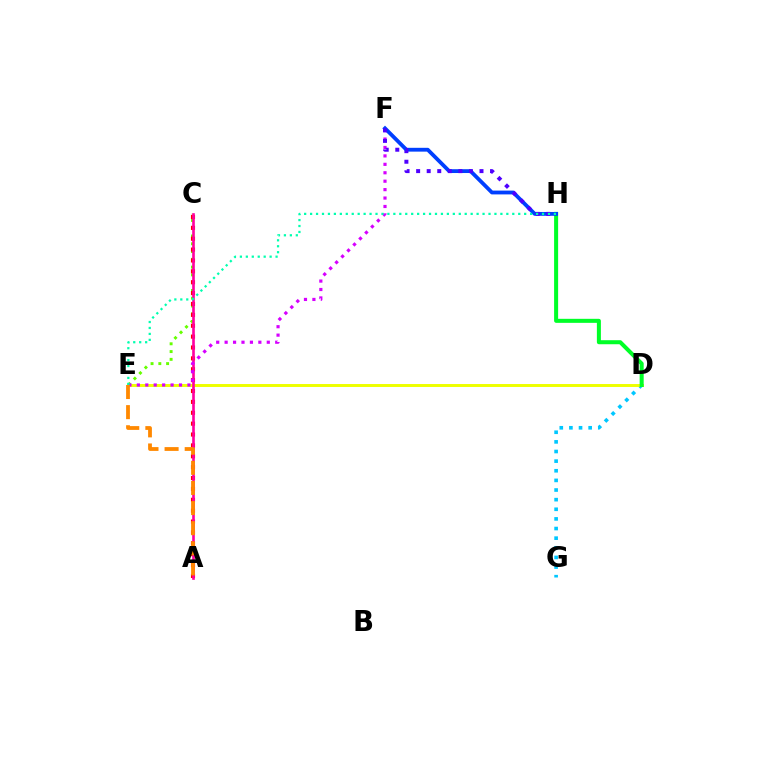{('D', 'G'): [{'color': '#00c7ff', 'line_style': 'dotted', 'thickness': 2.62}], ('C', 'E'): [{'color': '#66ff00', 'line_style': 'dotted', 'thickness': 2.11}], ('D', 'E'): [{'color': '#eeff00', 'line_style': 'solid', 'thickness': 2.12}], ('D', 'H'): [{'color': '#00ff27', 'line_style': 'solid', 'thickness': 2.9}], ('A', 'C'): [{'color': '#ff0000', 'line_style': 'dotted', 'thickness': 2.96}, {'color': '#ff00a0', 'line_style': 'solid', 'thickness': 1.91}], ('F', 'H'): [{'color': '#003fff', 'line_style': 'solid', 'thickness': 2.75}, {'color': '#4f00ff', 'line_style': 'dotted', 'thickness': 2.87}], ('E', 'F'): [{'color': '#d600ff', 'line_style': 'dotted', 'thickness': 2.29}], ('E', 'H'): [{'color': '#00ffaf', 'line_style': 'dotted', 'thickness': 1.62}], ('A', 'E'): [{'color': '#ff8800', 'line_style': 'dashed', 'thickness': 2.73}]}